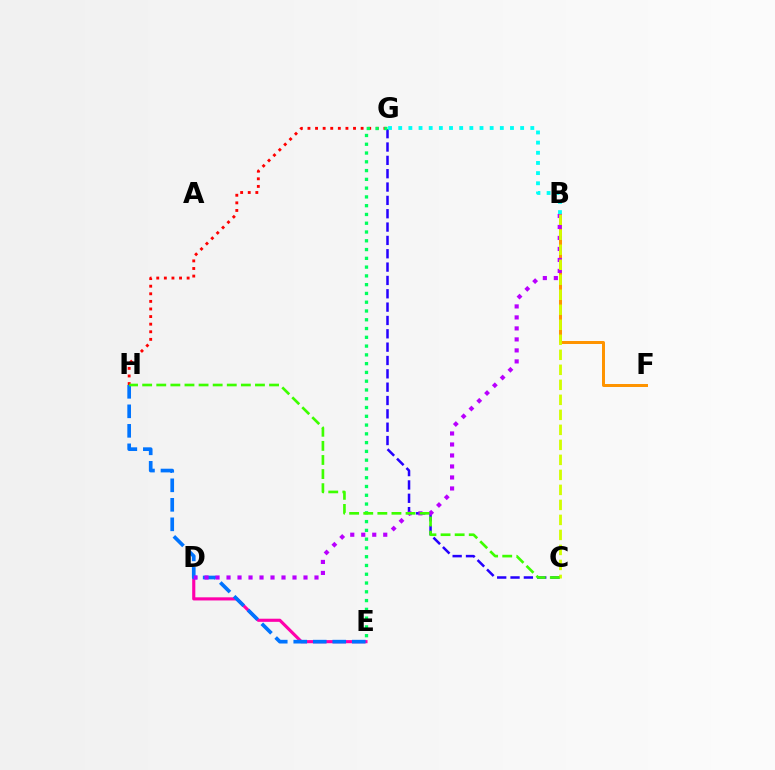{('G', 'H'): [{'color': '#ff0000', 'line_style': 'dotted', 'thickness': 2.06}], ('C', 'G'): [{'color': '#2500ff', 'line_style': 'dashed', 'thickness': 1.81}], ('B', 'F'): [{'color': '#ff9400', 'line_style': 'solid', 'thickness': 2.15}], ('D', 'E'): [{'color': '#ff00ac', 'line_style': 'solid', 'thickness': 2.25}], ('E', 'H'): [{'color': '#0074ff', 'line_style': 'dashed', 'thickness': 2.65}], ('E', 'G'): [{'color': '#00ff5c', 'line_style': 'dotted', 'thickness': 2.38}], ('B', 'D'): [{'color': '#b900ff', 'line_style': 'dotted', 'thickness': 2.99}], ('B', 'C'): [{'color': '#d1ff00', 'line_style': 'dashed', 'thickness': 2.04}], ('C', 'H'): [{'color': '#3dff00', 'line_style': 'dashed', 'thickness': 1.92}], ('B', 'G'): [{'color': '#00fff6', 'line_style': 'dotted', 'thickness': 2.76}]}